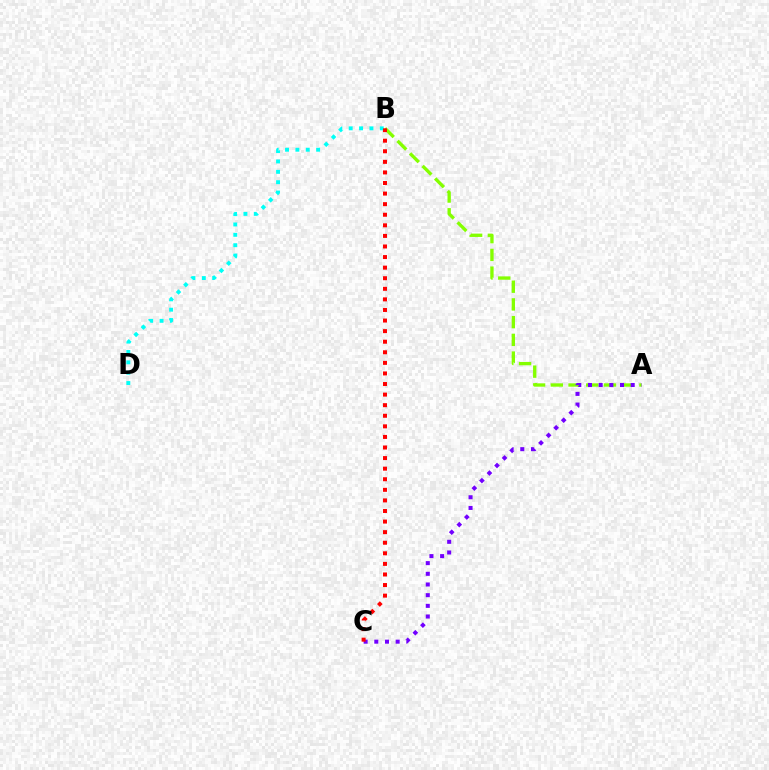{('B', 'D'): [{'color': '#00fff6', 'line_style': 'dotted', 'thickness': 2.81}], ('A', 'B'): [{'color': '#84ff00', 'line_style': 'dashed', 'thickness': 2.41}], ('A', 'C'): [{'color': '#7200ff', 'line_style': 'dotted', 'thickness': 2.9}], ('B', 'C'): [{'color': '#ff0000', 'line_style': 'dotted', 'thickness': 2.87}]}